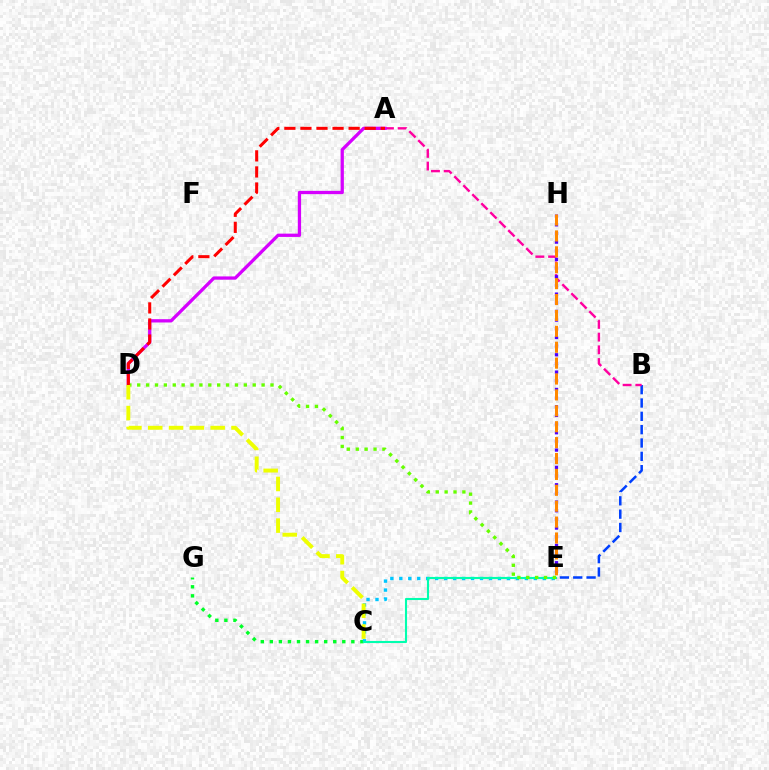{('B', 'E'): [{'color': '#003fff', 'line_style': 'dashed', 'thickness': 1.81}], ('C', 'G'): [{'color': '#00ff27', 'line_style': 'dotted', 'thickness': 2.46}], ('A', 'B'): [{'color': '#ff00a0', 'line_style': 'dashed', 'thickness': 1.73}], ('A', 'D'): [{'color': '#d600ff', 'line_style': 'solid', 'thickness': 2.36}, {'color': '#ff0000', 'line_style': 'dashed', 'thickness': 2.18}], ('C', 'E'): [{'color': '#00c7ff', 'line_style': 'dotted', 'thickness': 2.44}, {'color': '#00ffaf', 'line_style': 'solid', 'thickness': 1.51}], ('E', 'H'): [{'color': '#4f00ff', 'line_style': 'dotted', 'thickness': 2.35}, {'color': '#ff8800', 'line_style': 'dashed', 'thickness': 2.16}], ('D', 'E'): [{'color': '#66ff00', 'line_style': 'dotted', 'thickness': 2.41}], ('C', 'D'): [{'color': '#eeff00', 'line_style': 'dashed', 'thickness': 2.83}]}